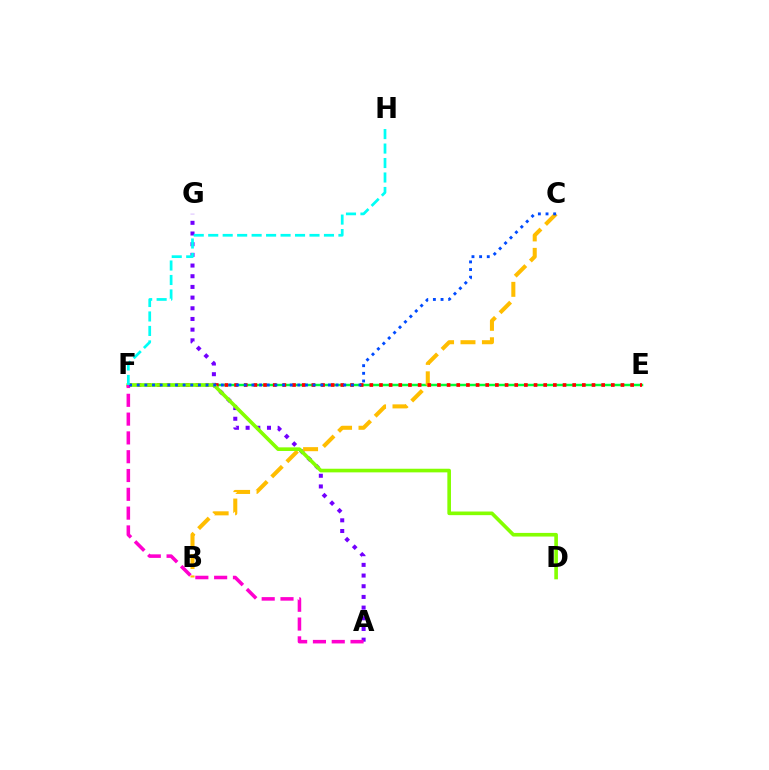{('E', 'F'): [{'color': '#00ff39', 'line_style': 'solid', 'thickness': 1.78}, {'color': '#ff0000', 'line_style': 'dotted', 'thickness': 2.62}], ('A', 'G'): [{'color': '#7200ff', 'line_style': 'dotted', 'thickness': 2.9}], ('B', 'C'): [{'color': '#ffbd00', 'line_style': 'dashed', 'thickness': 2.91}], ('D', 'F'): [{'color': '#84ff00', 'line_style': 'solid', 'thickness': 2.61}], ('A', 'F'): [{'color': '#ff00cf', 'line_style': 'dashed', 'thickness': 2.55}], ('C', 'F'): [{'color': '#004bff', 'line_style': 'dotted', 'thickness': 2.08}], ('F', 'H'): [{'color': '#00fff6', 'line_style': 'dashed', 'thickness': 1.97}]}